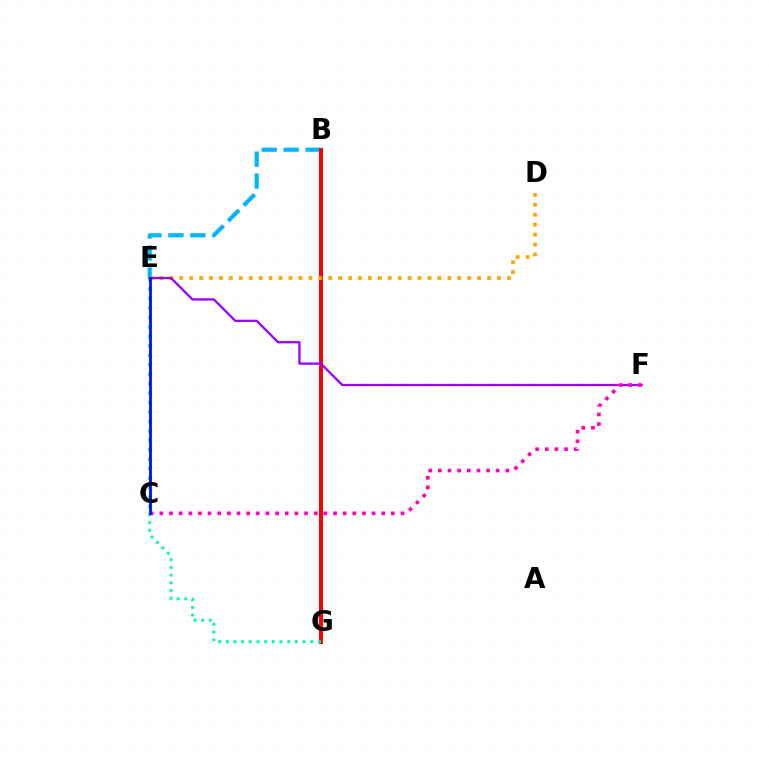{('C', 'E'): [{'color': '#08ff00', 'line_style': 'dotted', 'thickness': 2.57}, {'color': '#0010ff', 'line_style': 'solid', 'thickness': 2.0}], ('B', 'G'): [{'color': '#b3ff00', 'line_style': 'dotted', 'thickness': 2.17}, {'color': '#ff0000', 'line_style': 'solid', 'thickness': 2.86}], ('B', 'E'): [{'color': '#00b5ff', 'line_style': 'dashed', 'thickness': 2.98}], ('D', 'E'): [{'color': '#ffa500', 'line_style': 'dotted', 'thickness': 2.7}], ('C', 'G'): [{'color': '#00ff9d', 'line_style': 'dotted', 'thickness': 2.08}], ('E', 'F'): [{'color': '#9b00ff', 'line_style': 'solid', 'thickness': 1.64}], ('C', 'F'): [{'color': '#ff00bd', 'line_style': 'dotted', 'thickness': 2.62}]}